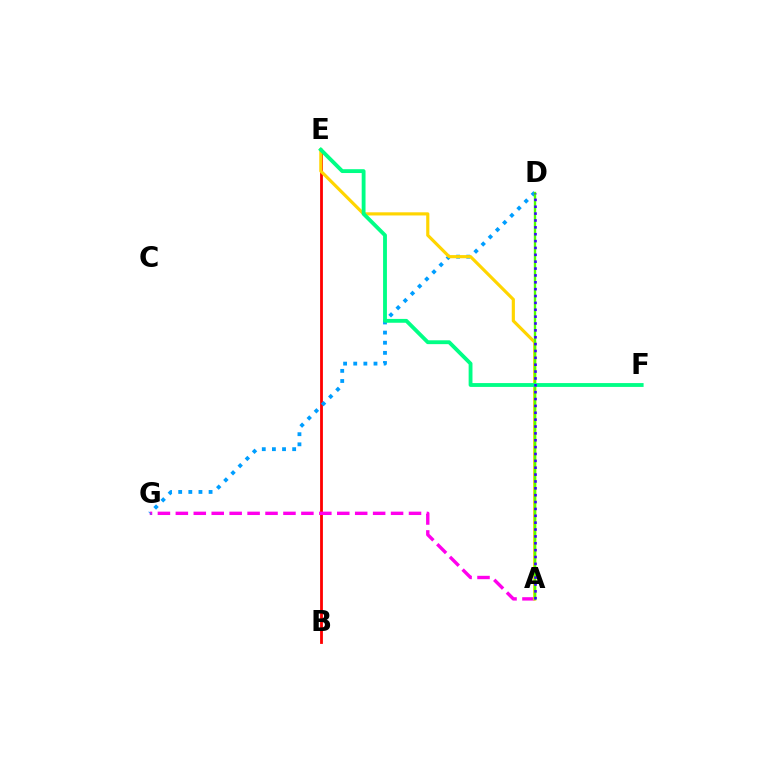{('B', 'E'): [{'color': '#ff0000', 'line_style': 'solid', 'thickness': 2.02}], ('A', 'G'): [{'color': '#ff00ed', 'line_style': 'dashed', 'thickness': 2.44}], ('D', 'G'): [{'color': '#009eff', 'line_style': 'dotted', 'thickness': 2.75}], ('A', 'E'): [{'color': '#ffd500', 'line_style': 'solid', 'thickness': 2.28}], ('A', 'D'): [{'color': '#4fff00', 'line_style': 'solid', 'thickness': 1.69}, {'color': '#3700ff', 'line_style': 'dotted', 'thickness': 1.87}], ('E', 'F'): [{'color': '#00ff86', 'line_style': 'solid', 'thickness': 2.77}]}